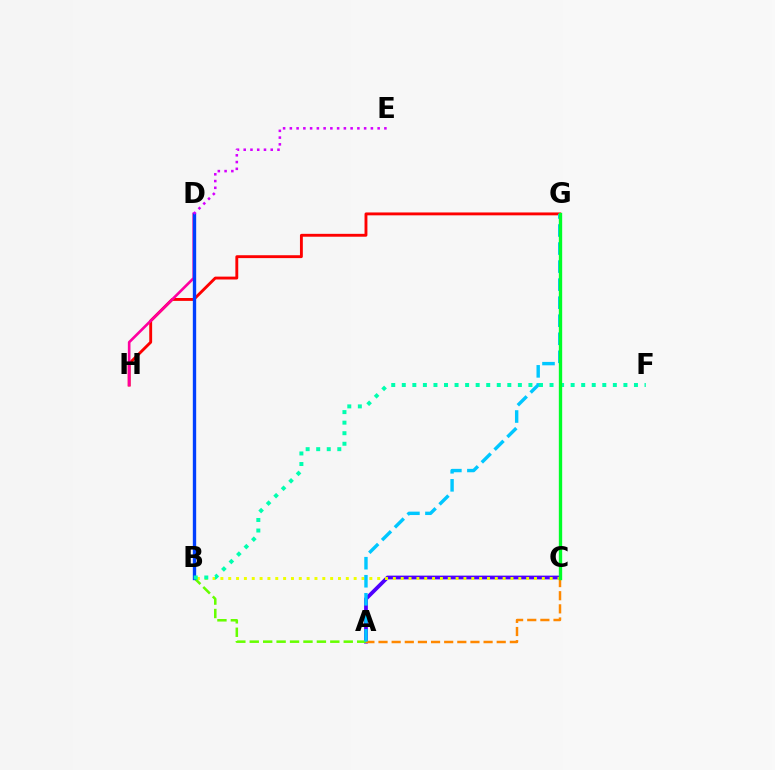{('A', 'C'): [{'color': '#4f00ff', 'line_style': 'solid', 'thickness': 2.71}, {'color': '#ff8800', 'line_style': 'dashed', 'thickness': 1.78}], ('B', 'C'): [{'color': '#eeff00', 'line_style': 'dotted', 'thickness': 2.13}], ('G', 'H'): [{'color': '#ff0000', 'line_style': 'solid', 'thickness': 2.07}], ('A', 'B'): [{'color': '#66ff00', 'line_style': 'dashed', 'thickness': 1.82}], ('D', 'H'): [{'color': '#ff00a0', 'line_style': 'solid', 'thickness': 1.9}], ('B', 'D'): [{'color': '#003fff', 'line_style': 'solid', 'thickness': 2.41}], ('A', 'G'): [{'color': '#00c7ff', 'line_style': 'dashed', 'thickness': 2.45}], ('B', 'F'): [{'color': '#00ffaf', 'line_style': 'dotted', 'thickness': 2.87}], ('D', 'E'): [{'color': '#d600ff', 'line_style': 'dotted', 'thickness': 1.83}], ('C', 'G'): [{'color': '#00ff27', 'line_style': 'solid', 'thickness': 2.41}]}